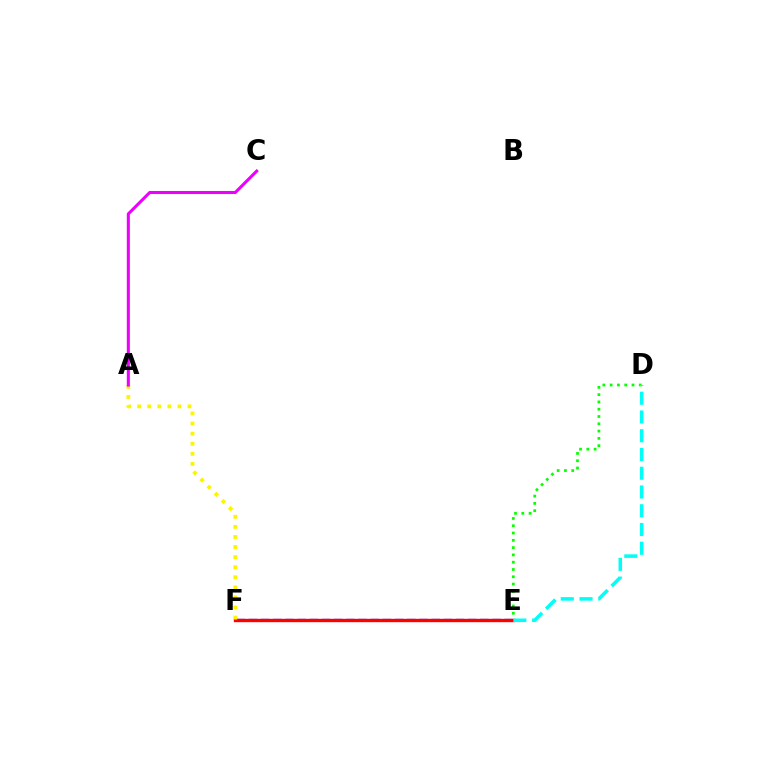{('E', 'F'): [{'color': '#0010ff', 'line_style': 'dashed', 'thickness': 1.65}, {'color': '#ff0000', 'line_style': 'solid', 'thickness': 2.42}], ('D', 'E'): [{'color': '#08ff00', 'line_style': 'dotted', 'thickness': 1.98}, {'color': '#00fff6', 'line_style': 'dashed', 'thickness': 2.55}], ('A', 'F'): [{'color': '#fcf500', 'line_style': 'dotted', 'thickness': 2.74}], ('A', 'C'): [{'color': '#ee00ff', 'line_style': 'solid', 'thickness': 2.2}]}